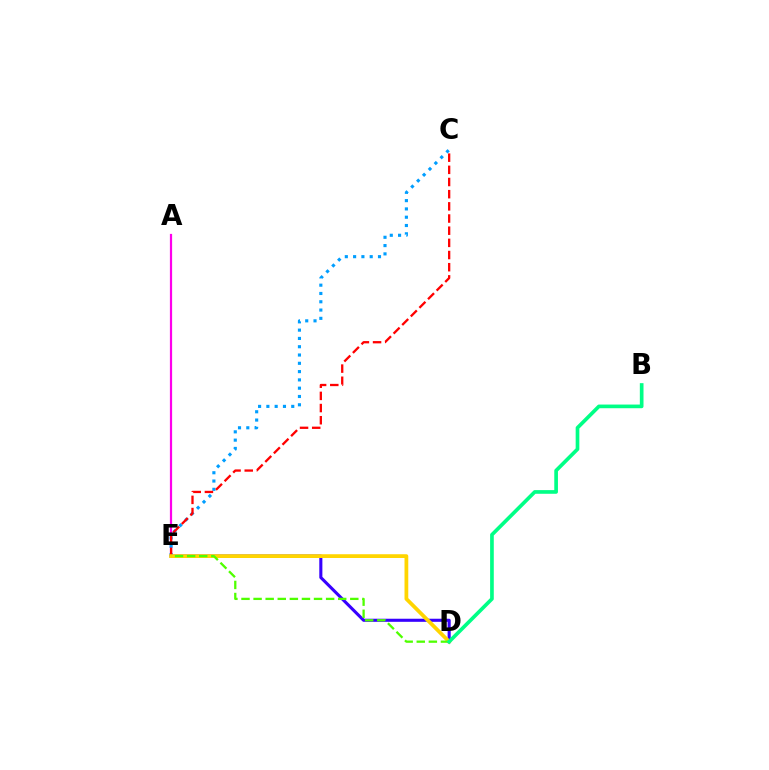{('D', 'E'): [{'color': '#3700ff', 'line_style': 'solid', 'thickness': 2.22}, {'color': '#ffd500', 'line_style': 'solid', 'thickness': 2.71}, {'color': '#4fff00', 'line_style': 'dashed', 'thickness': 1.64}], ('A', 'E'): [{'color': '#ff00ed', 'line_style': 'solid', 'thickness': 1.6}], ('C', 'E'): [{'color': '#009eff', 'line_style': 'dotted', 'thickness': 2.25}, {'color': '#ff0000', 'line_style': 'dashed', 'thickness': 1.65}], ('B', 'D'): [{'color': '#00ff86', 'line_style': 'solid', 'thickness': 2.64}]}